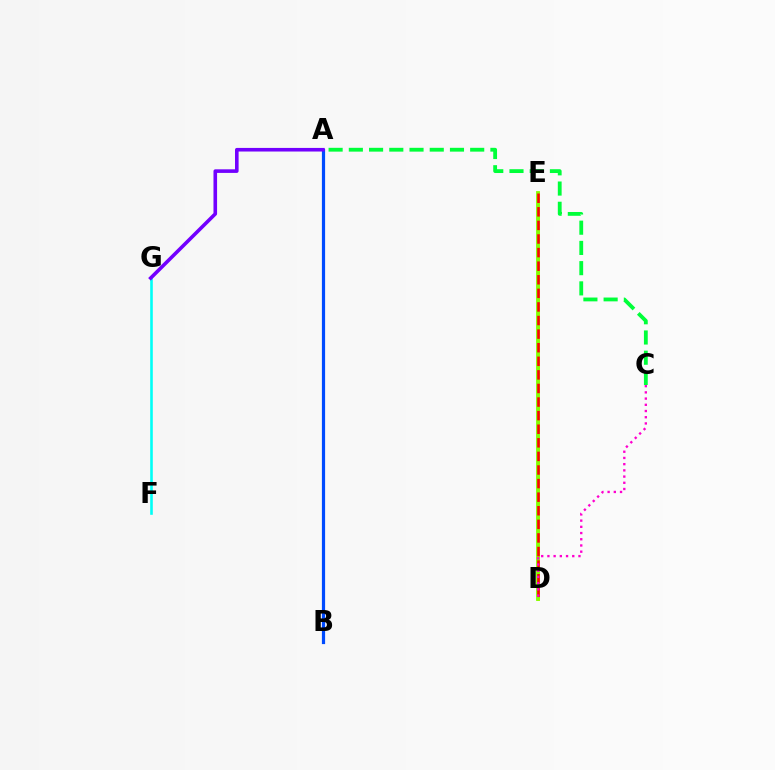{('D', 'E'): [{'color': '#ffbd00', 'line_style': 'solid', 'thickness': 1.96}, {'color': '#84ff00', 'line_style': 'solid', 'thickness': 2.76}, {'color': '#ff0000', 'line_style': 'dashed', 'thickness': 1.85}], ('A', 'C'): [{'color': '#00ff39', 'line_style': 'dashed', 'thickness': 2.75}], ('A', 'B'): [{'color': '#004bff', 'line_style': 'solid', 'thickness': 2.3}], ('F', 'G'): [{'color': '#00fff6', 'line_style': 'solid', 'thickness': 1.87}], ('A', 'G'): [{'color': '#7200ff', 'line_style': 'solid', 'thickness': 2.59}], ('C', 'D'): [{'color': '#ff00cf', 'line_style': 'dotted', 'thickness': 1.69}]}